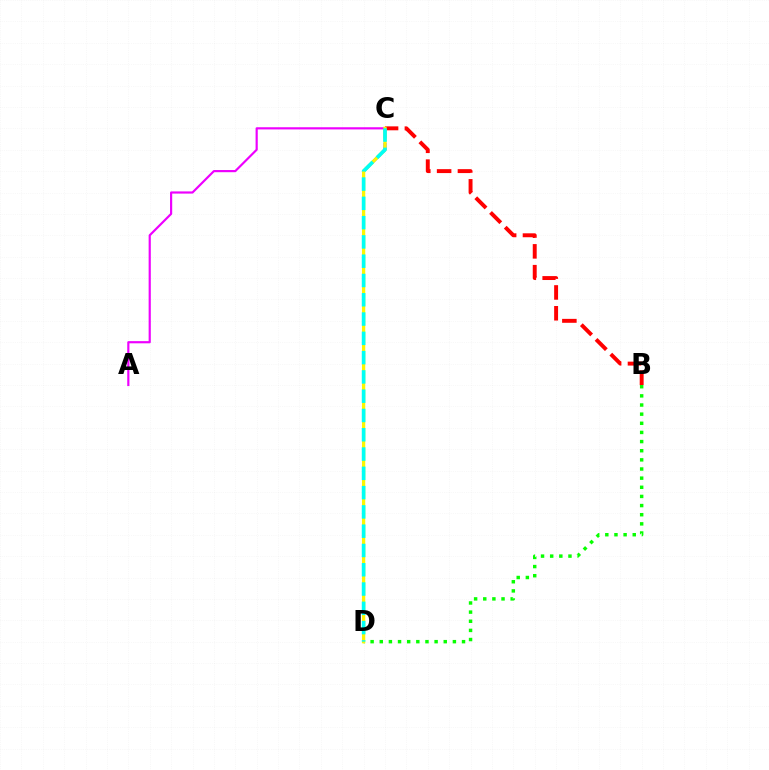{('A', 'C'): [{'color': '#ee00ff', 'line_style': 'solid', 'thickness': 1.57}], ('B', 'C'): [{'color': '#ff0000', 'line_style': 'dashed', 'thickness': 2.83}], ('C', 'D'): [{'color': '#0010ff', 'line_style': 'dashed', 'thickness': 1.96}, {'color': '#fcf500', 'line_style': 'solid', 'thickness': 2.35}, {'color': '#00fff6', 'line_style': 'dashed', 'thickness': 2.62}], ('B', 'D'): [{'color': '#08ff00', 'line_style': 'dotted', 'thickness': 2.48}]}